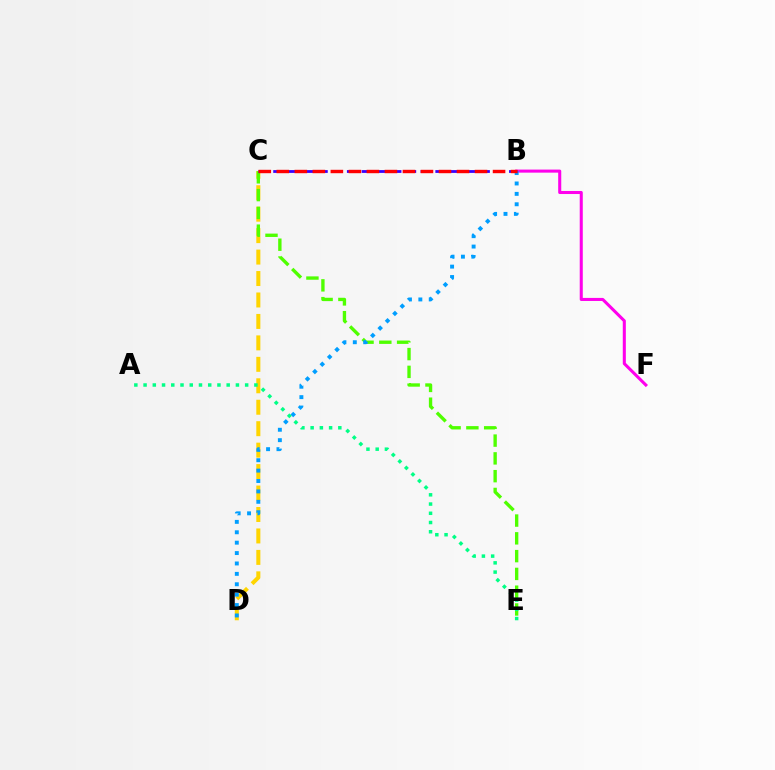{('B', 'F'): [{'color': '#ff00ed', 'line_style': 'solid', 'thickness': 2.2}], ('C', 'D'): [{'color': '#ffd500', 'line_style': 'dashed', 'thickness': 2.91}], ('C', 'E'): [{'color': '#4fff00', 'line_style': 'dashed', 'thickness': 2.42}], ('B', 'D'): [{'color': '#009eff', 'line_style': 'dotted', 'thickness': 2.83}], ('A', 'E'): [{'color': '#00ff86', 'line_style': 'dotted', 'thickness': 2.51}], ('B', 'C'): [{'color': '#3700ff', 'line_style': 'dashed', 'thickness': 2.0}, {'color': '#ff0000', 'line_style': 'dashed', 'thickness': 2.45}]}